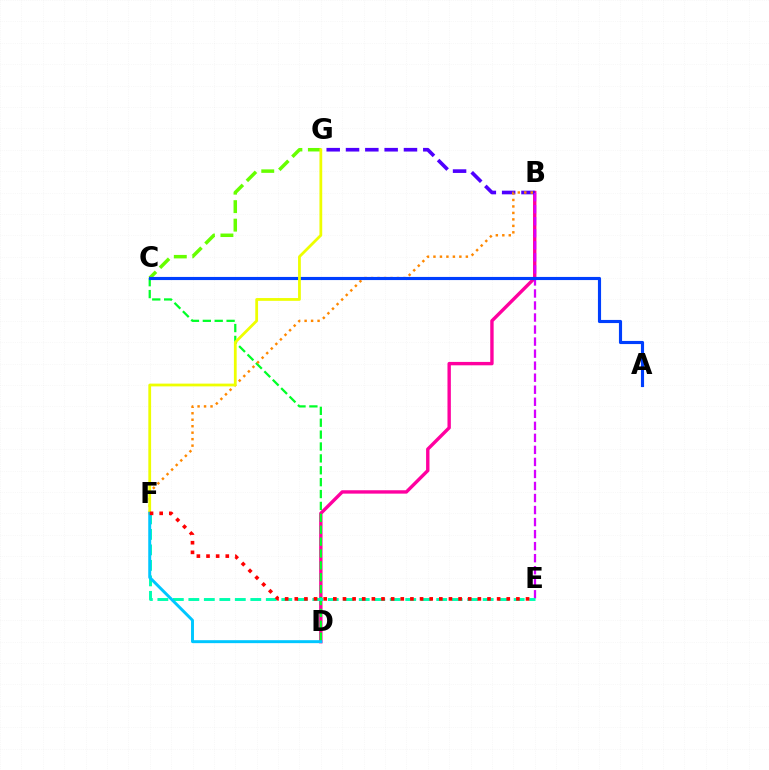{('B', 'D'): [{'color': '#ff00a0', 'line_style': 'solid', 'thickness': 2.44}], ('C', 'D'): [{'color': '#00ff27', 'line_style': 'dashed', 'thickness': 1.61}], ('B', 'G'): [{'color': '#4f00ff', 'line_style': 'dashed', 'thickness': 2.62}], ('C', 'G'): [{'color': '#66ff00', 'line_style': 'dashed', 'thickness': 2.51}], ('B', 'F'): [{'color': '#ff8800', 'line_style': 'dotted', 'thickness': 1.76}], ('B', 'E'): [{'color': '#d600ff', 'line_style': 'dashed', 'thickness': 1.63}], ('E', 'F'): [{'color': '#00ffaf', 'line_style': 'dashed', 'thickness': 2.1}, {'color': '#ff0000', 'line_style': 'dotted', 'thickness': 2.62}], ('A', 'C'): [{'color': '#003fff', 'line_style': 'solid', 'thickness': 2.26}], ('F', 'G'): [{'color': '#eeff00', 'line_style': 'solid', 'thickness': 2.0}], ('D', 'F'): [{'color': '#00c7ff', 'line_style': 'solid', 'thickness': 2.13}]}